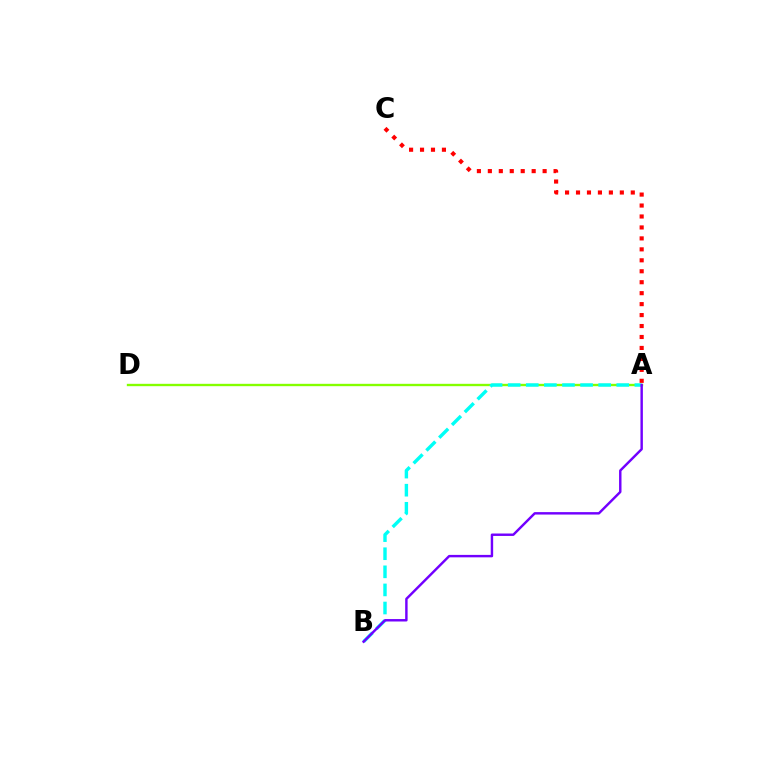{('A', 'D'): [{'color': '#84ff00', 'line_style': 'solid', 'thickness': 1.7}], ('A', 'B'): [{'color': '#00fff6', 'line_style': 'dashed', 'thickness': 2.46}, {'color': '#7200ff', 'line_style': 'solid', 'thickness': 1.75}], ('A', 'C'): [{'color': '#ff0000', 'line_style': 'dotted', 'thickness': 2.98}]}